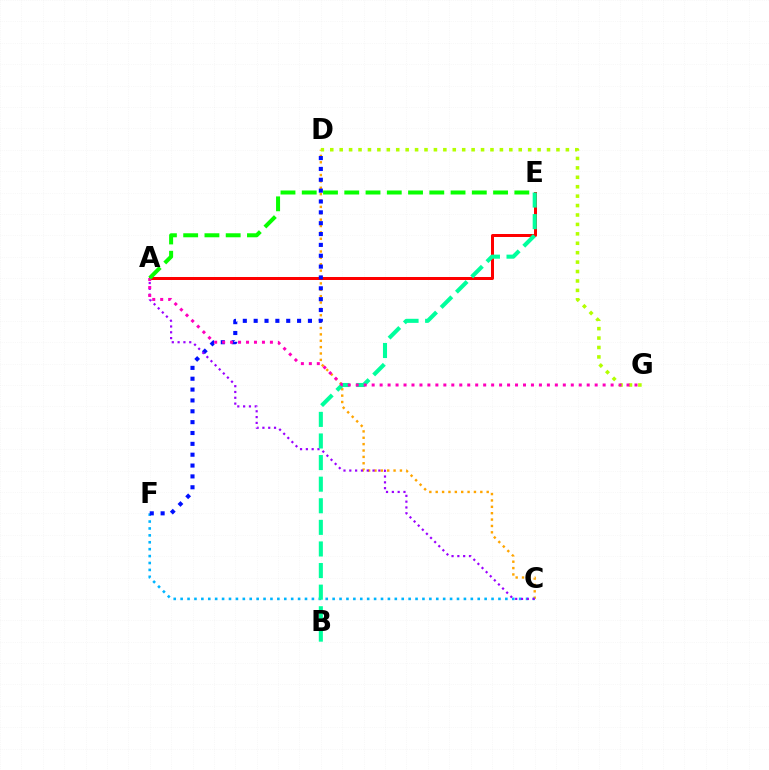{('C', 'D'): [{'color': '#ffa500', 'line_style': 'dotted', 'thickness': 1.73}], ('A', 'E'): [{'color': '#ff0000', 'line_style': 'solid', 'thickness': 2.15}, {'color': '#08ff00', 'line_style': 'dashed', 'thickness': 2.89}], ('D', 'G'): [{'color': '#b3ff00', 'line_style': 'dotted', 'thickness': 2.56}], ('C', 'F'): [{'color': '#00b5ff', 'line_style': 'dotted', 'thickness': 1.88}], ('D', 'F'): [{'color': '#0010ff', 'line_style': 'dotted', 'thickness': 2.95}], ('A', 'C'): [{'color': '#9b00ff', 'line_style': 'dotted', 'thickness': 1.58}], ('B', 'E'): [{'color': '#00ff9d', 'line_style': 'dashed', 'thickness': 2.93}], ('A', 'G'): [{'color': '#ff00bd', 'line_style': 'dotted', 'thickness': 2.16}]}